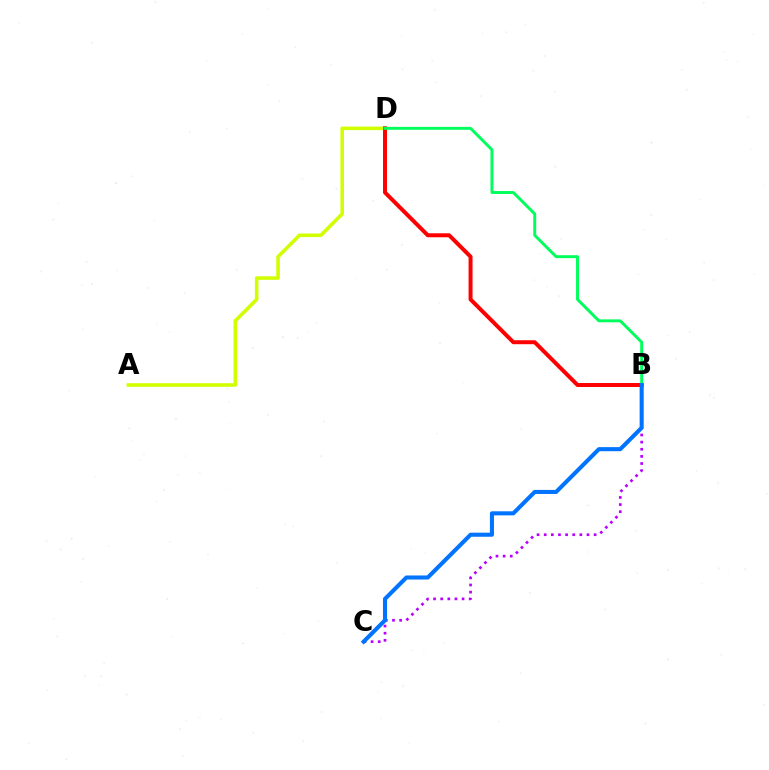{('B', 'C'): [{'color': '#b900ff', 'line_style': 'dotted', 'thickness': 1.94}, {'color': '#0074ff', 'line_style': 'solid', 'thickness': 2.93}], ('A', 'D'): [{'color': '#d1ff00', 'line_style': 'solid', 'thickness': 2.57}], ('B', 'D'): [{'color': '#ff0000', 'line_style': 'solid', 'thickness': 2.86}, {'color': '#00ff5c', 'line_style': 'solid', 'thickness': 2.12}]}